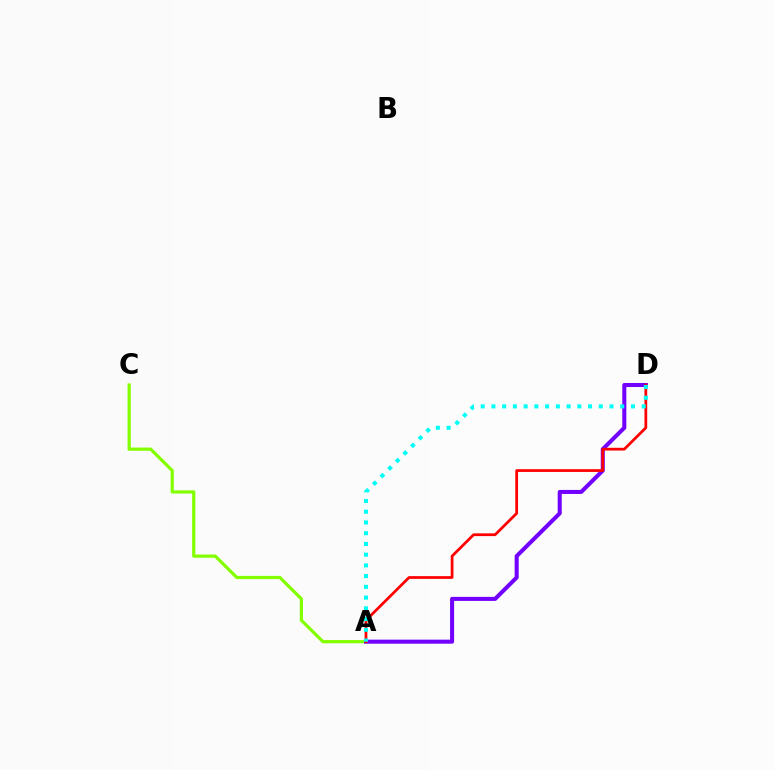{('A', 'C'): [{'color': '#84ff00', 'line_style': 'solid', 'thickness': 2.32}], ('A', 'D'): [{'color': '#7200ff', 'line_style': 'solid', 'thickness': 2.91}, {'color': '#ff0000', 'line_style': 'solid', 'thickness': 1.98}, {'color': '#00fff6', 'line_style': 'dotted', 'thickness': 2.92}]}